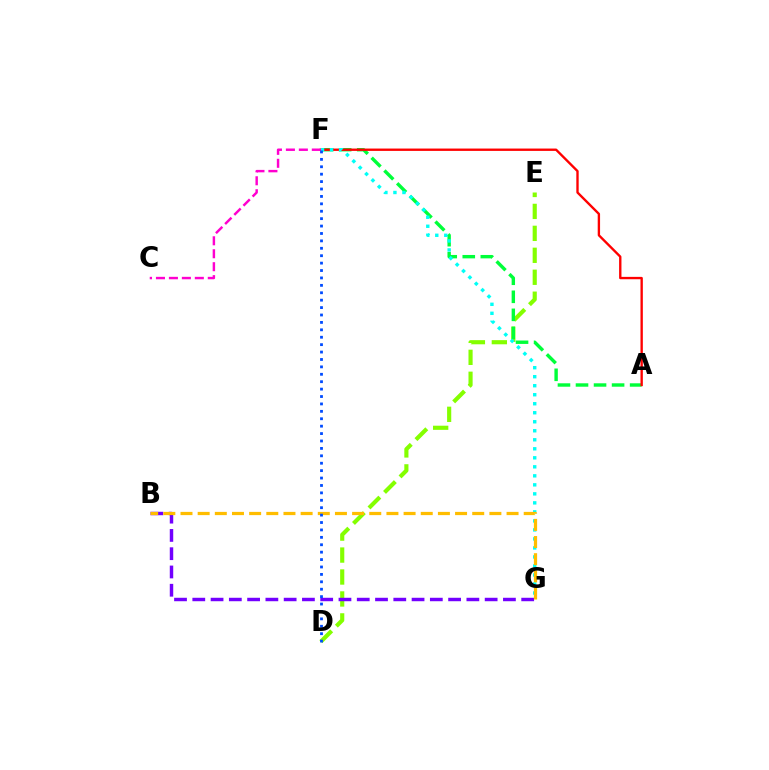{('D', 'E'): [{'color': '#84ff00', 'line_style': 'dashed', 'thickness': 2.98}], ('A', 'F'): [{'color': '#00ff39', 'line_style': 'dashed', 'thickness': 2.45}, {'color': '#ff0000', 'line_style': 'solid', 'thickness': 1.7}], ('F', 'G'): [{'color': '#00fff6', 'line_style': 'dotted', 'thickness': 2.45}], ('B', 'G'): [{'color': '#7200ff', 'line_style': 'dashed', 'thickness': 2.48}, {'color': '#ffbd00', 'line_style': 'dashed', 'thickness': 2.33}], ('C', 'F'): [{'color': '#ff00cf', 'line_style': 'dashed', 'thickness': 1.76}], ('D', 'F'): [{'color': '#004bff', 'line_style': 'dotted', 'thickness': 2.01}]}